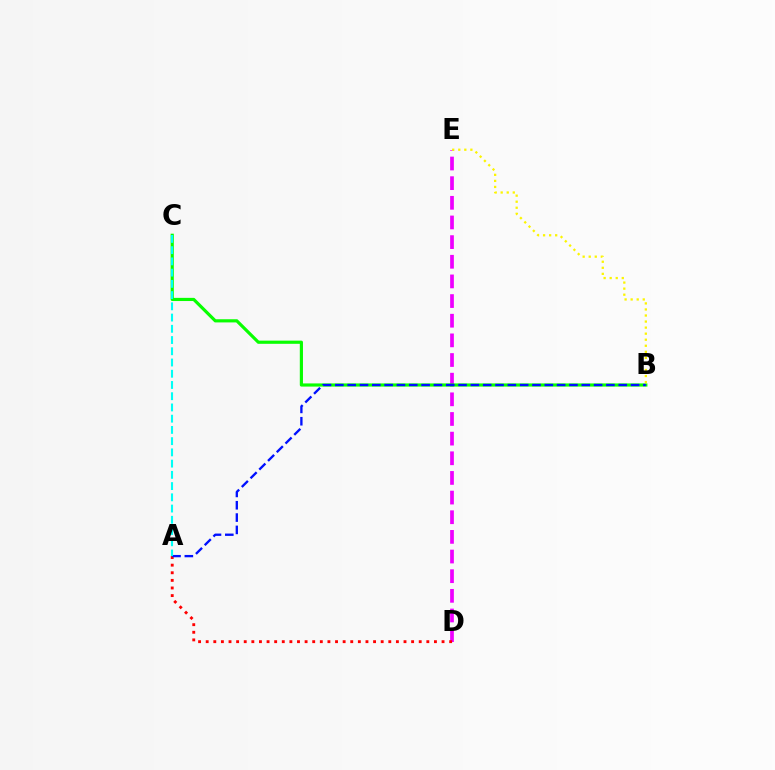{('D', 'E'): [{'color': '#ee00ff', 'line_style': 'dashed', 'thickness': 2.67}], ('A', 'D'): [{'color': '#ff0000', 'line_style': 'dotted', 'thickness': 2.07}], ('B', 'C'): [{'color': '#08ff00', 'line_style': 'solid', 'thickness': 2.28}], ('A', 'B'): [{'color': '#0010ff', 'line_style': 'dashed', 'thickness': 1.67}], ('A', 'C'): [{'color': '#00fff6', 'line_style': 'dashed', 'thickness': 1.53}], ('B', 'E'): [{'color': '#fcf500', 'line_style': 'dotted', 'thickness': 1.64}]}